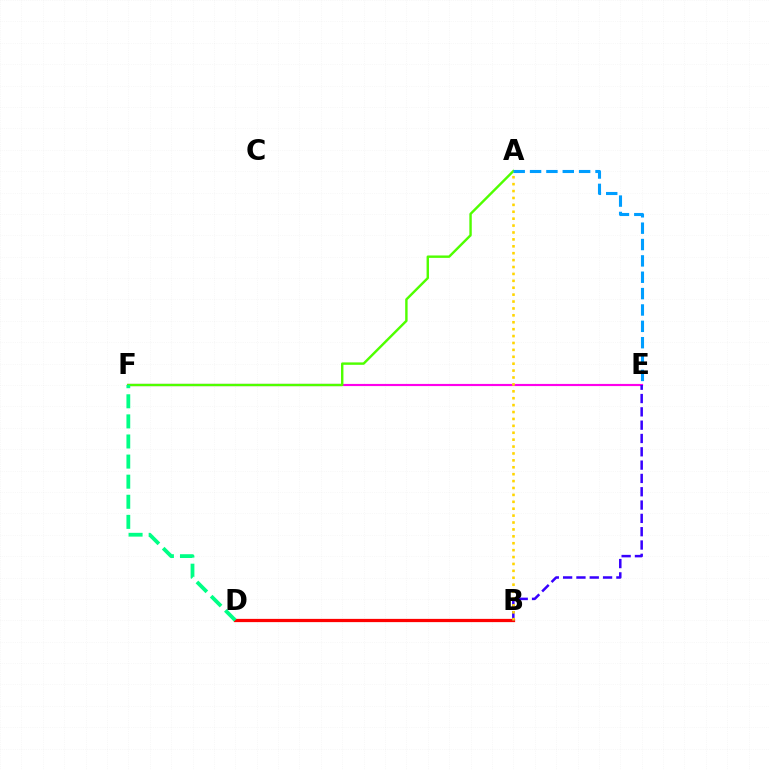{('E', 'F'): [{'color': '#ff00ed', 'line_style': 'solid', 'thickness': 1.55}], ('B', 'D'): [{'color': '#ff0000', 'line_style': 'solid', 'thickness': 2.34}], ('A', 'F'): [{'color': '#4fff00', 'line_style': 'solid', 'thickness': 1.74}], ('D', 'F'): [{'color': '#00ff86', 'line_style': 'dashed', 'thickness': 2.73}], ('A', 'E'): [{'color': '#009eff', 'line_style': 'dashed', 'thickness': 2.22}], ('B', 'E'): [{'color': '#3700ff', 'line_style': 'dashed', 'thickness': 1.81}], ('A', 'B'): [{'color': '#ffd500', 'line_style': 'dotted', 'thickness': 1.88}]}